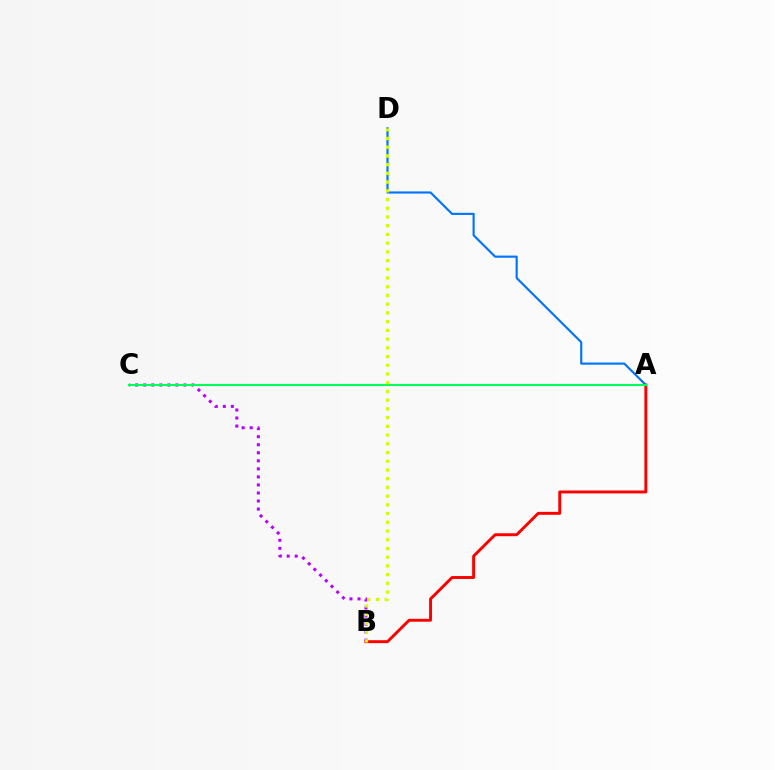{('B', 'C'): [{'color': '#b900ff', 'line_style': 'dotted', 'thickness': 2.18}], ('A', 'D'): [{'color': '#0074ff', 'line_style': 'solid', 'thickness': 1.54}], ('A', 'B'): [{'color': '#ff0000', 'line_style': 'solid', 'thickness': 2.11}], ('A', 'C'): [{'color': '#00ff5c', 'line_style': 'solid', 'thickness': 1.52}], ('B', 'D'): [{'color': '#d1ff00', 'line_style': 'dotted', 'thickness': 2.37}]}